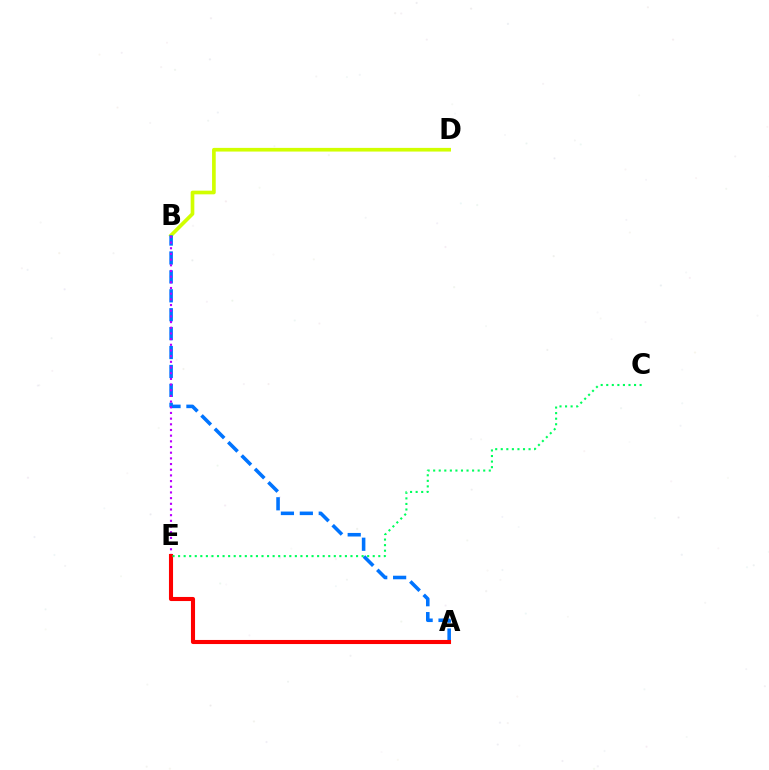{('B', 'D'): [{'color': '#d1ff00', 'line_style': 'solid', 'thickness': 2.64}], ('A', 'B'): [{'color': '#0074ff', 'line_style': 'dashed', 'thickness': 2.57}], ('B', 'E'): [{'color': '#b900ff', 'line_style': 'dotted', 'thickness': 1.54}], ('A', 'E'): [{'color': '#ff0000', 'line_style': 'solid', 'thickness': 2.94}], ('C', 'E'): [{'color': '#00ff5c', 'line_style': 'dotted', 'thickness': 1.51}]}